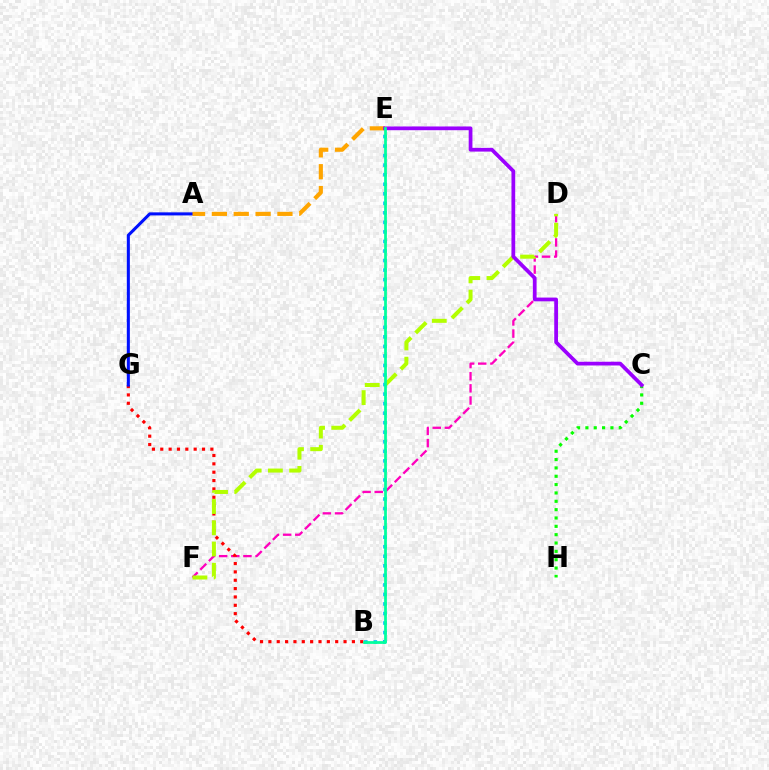{('D', 'F'): [{'color': '#ff00bd', 'line_style': 'dashed', 'thickness': 1.65}, {'color': '#b3ff00', 'line_style': 'dashed', 'thickness': 2.88}], ('B', 'G'): [{'color': '#ff0000', 'line_style': 'dotted', 'thickness': 2.27}], ('B', 'E'): [{'color': '#00b5ff', 'line_style': 'dotted', 'thickness': 2.59}, {'color': '#00ff9d', 'line_style': 'solid', 'thickness': 1.98}], ('C', 'H'): [{'color': '#08ff00', 'line_style': 'dotted', 'thickness': 2.27}], ('A', 'G'): [{'color': '#0010ff', 'line_style': 'solid', 'thickness': 2.2}], ('A', 'E'): [{'color': '#ffa500', 'line_style': 'dashed', 'thickness': 2.97}], ('C', 'E'): [{'color': '#9b00ff', 'line_style': 'solid', 'thickness': 2.69}]}